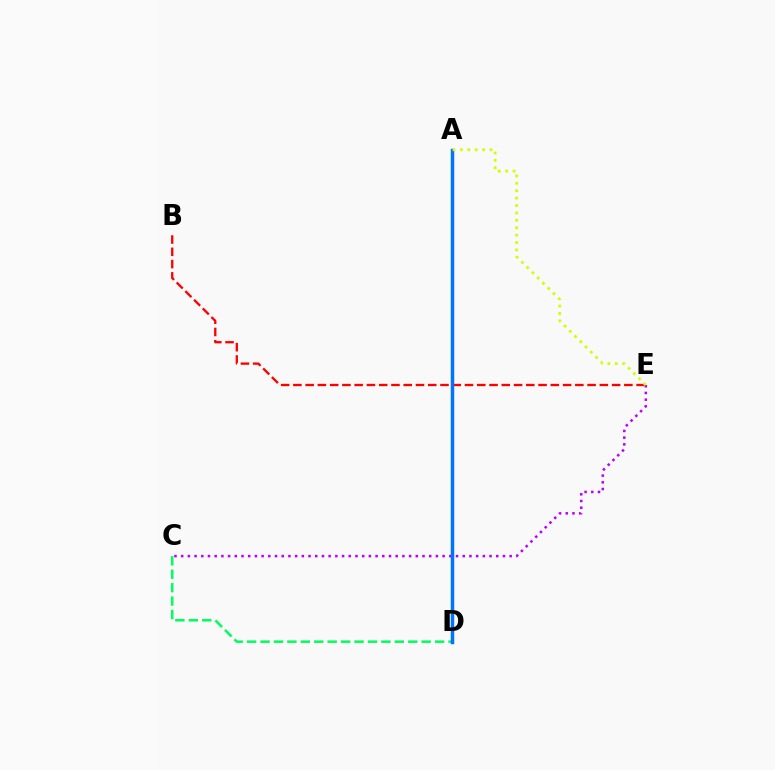{('C', 'E'): [{'color': '#b900ff', 'line_style': 'dotted', 'thickness': 1.82}], ('C', 'D'): [{'color': '#00ff5c', 'line_style': 'dashed', 'thickness': 1.82}], ('B', 'E'): [{'color': '#ff0000', 'line_style': 'dashed', 'thickness': 1.67}], ('A', 'D'): [{'color': '#0074ff', 'line_style': 'solid', 'thickness': 2.5}], ('A', 'E'): [{'color': '#d1ff00', 'line_style': 'dotted', 'thickness': 2.01}]}